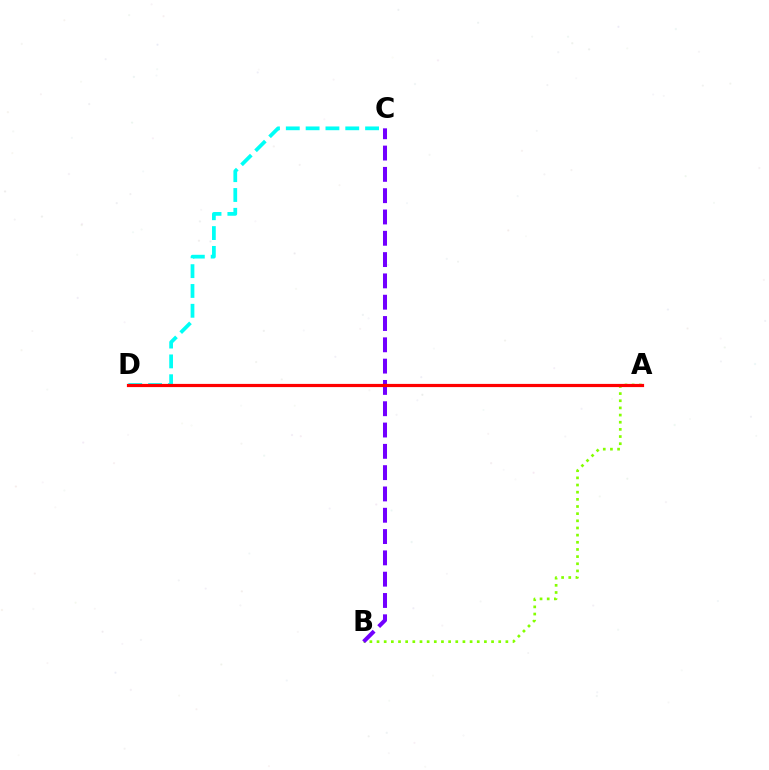{('C', 'D'): [{'color': '#00fff6', 'line_style': 'dashed', 'thickness': 2.69}], ('A', 'B'): [{'color': '#84ff00', 'line_style': 'dotted', 'thickness': 1.94}], ('B', 'C'): [{'color': '#7200ff', 'line_style': 'dashed', 'thickness': 2.89}], ('A', 'D'): [{'color': '#ff0000', 'line_style': 'solid', 'thickness': 2.3}]}